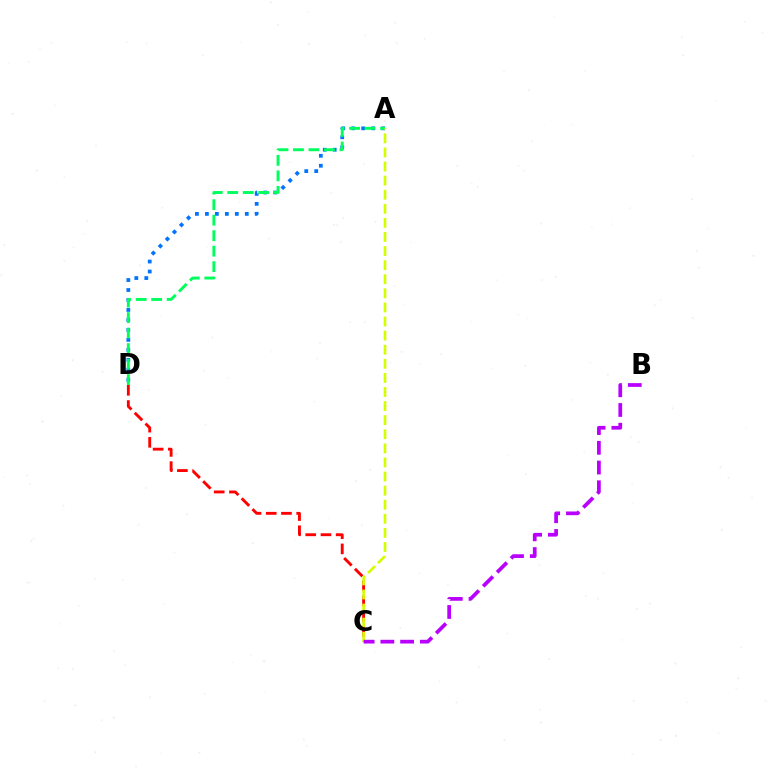{('A', 'D'): [{'color': '#0074ff', 'line_style': 'dotted', 'thickness': 2.71}, {'color': '#00ff5c', 'line_style': 'dashed', 'thickness': 2.11}], ('C', 'D'): [{'color': '#ff0000', 'line_style': 'dashed', 'thickness': 2.07}], ('A', 'C'): [{'color': '#d1ff00', 'line_style': 'dashed', 'thickness': 1.91}], ('B', 'C'): [{'color': '#b900ff', 'line_style': 'dashed', 'thickness': 2.68}]}